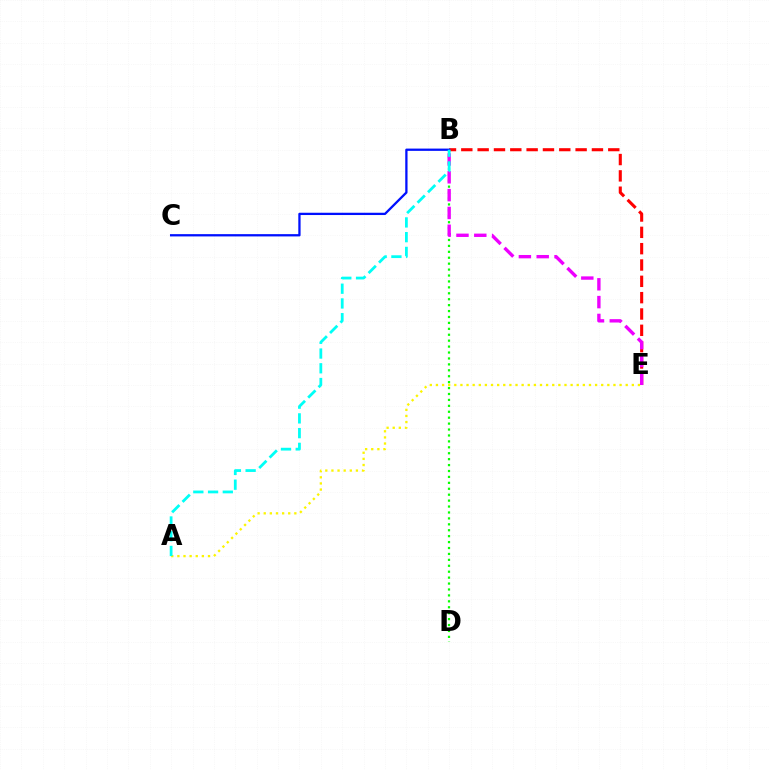{('B', 'E'): [{'color': '#ff0000', 'line_style': 'dashed', 'thickness': 2.22}, {'color': '#ee00ff', 'line_style': 'dashed', 'thickness': 2.42}], ('B', 'C'): [{'color': '#0010ff', 'line_style': 'solid', 'thickness': 1.64}], ('B', 'D'): [{'color': '#08ff00', 'line_style': 'dotted', 'thickness': 1.61}], ('A', 'E'): [{'color': '#fcf500', 'line_style': 'dotted', 'thickness': 1.66}], ('A', 'B'): [{'color': '#00fff6', 'line_style': 'dashed', 'thickness': 2.0}]}